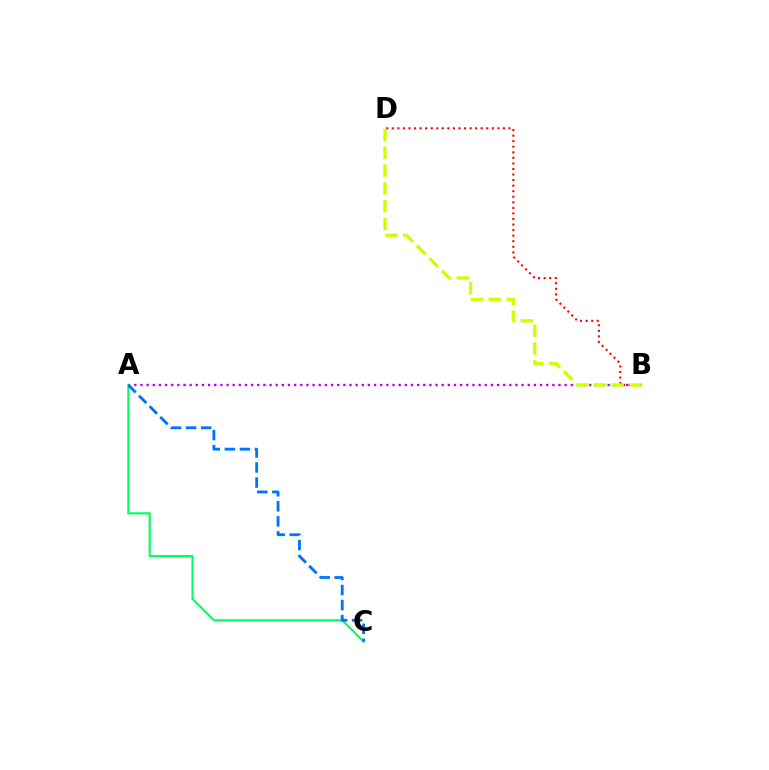{('B', 'D'): [{'color': '#ff0000', 'line_style': 'dotted', 'thickness': 1.51}, {'color': '#d1ff00', 'line_style': 'dashed', 'thickness': 2.42}], ('A', 'B'): [{'color': '#b900ff', 'line_style': 'dotted', 'thickness': 1.67}], ('A', 'C'): [{'color': '#00ff5c', 'line_style': 'solid', 'thickness': 1.53}, {'color': '#0074ff', 'line_style': 'dashed', 'thickness': 2.04}]}